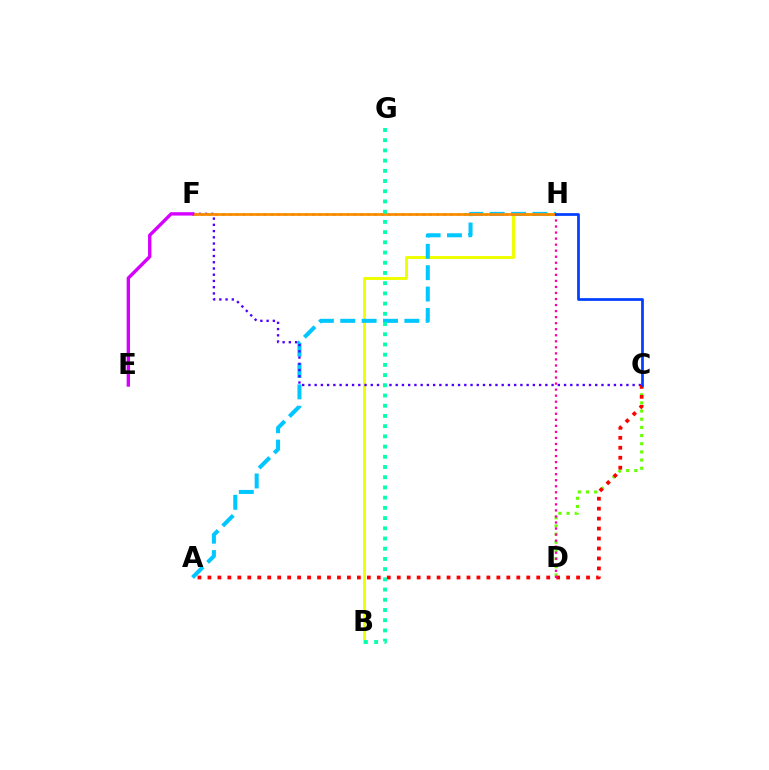{('C', 'D'): [{'color': '#66ff00', 'line_style': 'dotted', 'thickness': 2.22}], ('B', 'H'): [{'color': '#eeff00', 'line_style': 'solid', 'thickness': 2.12}], ('F', 'H'): [{'color': '#00ff27', 'line_style': 'dotted', 'thickness': 1.88}, {'color': '#ff8800', 'line_style': 'solid', 'thickness': 1.95}], ('A', 'H'): [{'color': '#00c7ff', 'line_style': 'dashed', 'thickness': 2.9}], ('C', 'F'): [{'color': '#4f00ff', 'line_style': 'dotted', 'thickness': 1.69}], ('A', 'C'): [{'color': '#ff0000', 'line_style': 'dotted', 'thickness': 2.71}], ('E', 'F'): [{'color': '#d600ff', 'line_style': 'solid', 'thickness': 2.43}], ('B', 'G'): [{'color': '#00ffaf', 'line_style': 'dotted', 'thickness': 2.78}], ('D', 'H'): [{'color': '#ff00a0', 'line_style': 'dotted', 'thickness': 1.64}], ('C', 'H'): [{'color': '#003fff', 'line_style': 'solid', 'thickness': 1.97}]}